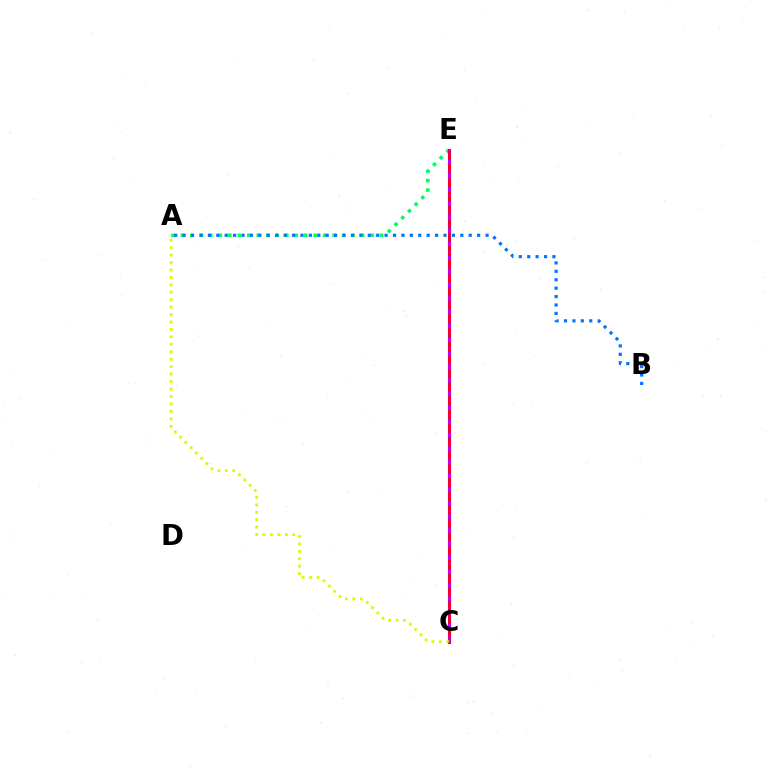{('A', 'E'): [{'color': '#00ff5c', 'line_style': 'dotted', 'thickness': 2.58}], ('A', 'B'): [{'color': '#0074ff', 'line_style': 'dotted', 'thickness': 2.29}], ('C', 'E'): [{'color': '#b900ff', 'line_style': 'solid', 'thickness': 2.24}, {'color': '#ff0000', 'line_style': 'dashed', 'thickness': 1.85}], ('A', 'C'): [{'color': '#d1ff00', 'line_style': 'dotted', 'thickness': 2.02}]}